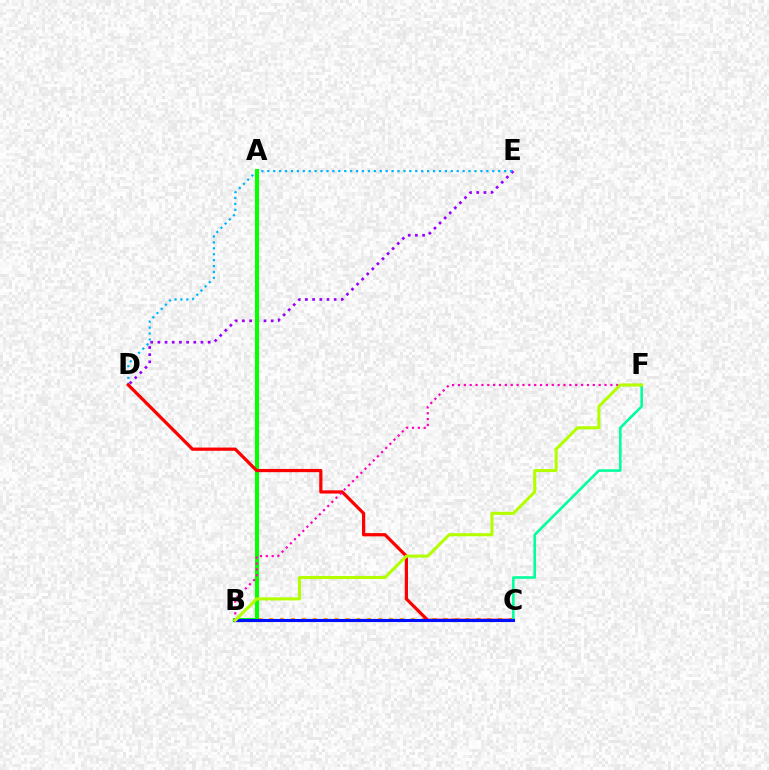{('D', 'E'): [{'color': '#9b00ff', 'line_style': 'dotted', 'thickness': 1.95}, {'color': '#00b5ff', 'line_style': 'dotted', 'thickness': 1.61}], ('B', 'C'): [{'color': '#ffa500', 'line_style': 'dotted', 'thickness': 2.96}, {'color': '#0010ff', 'line_style': 'solid', 'thickness': 2.24}], ('A', 'B'): [{'color': '#08ff00', 'line_style': 'solid', 'thickness': 2.94}], ('C', 'D'): [{'color': '#ff0000', 'line_style': 'solid', 'thickness': 2.32}], ('C', 'F'): [{'color': '#00ff9d', 'line_style': 'solid', 'thickness': 1.87}], ('B', 'F'): [{'color': '#ff00bd', 'line_style': 'dotted', 'thickness': 1.59}, {'color': '#b3ff00', 'line_style': 'solid', 'thickness': 2.21}]}